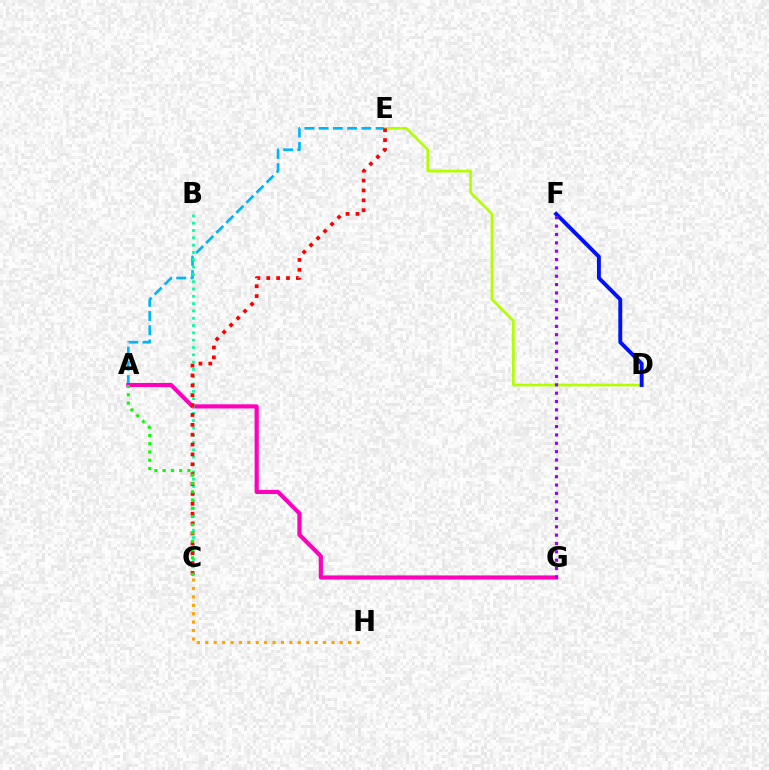{('A', 'E'): [{'color': '#00b5ff', 'line_style': 'dashed', 'thickness': 1.93}], ('A', 'G'): [{'color': '#ff00bd', 'line_style': 'solid', 'thickness': 2.98}], ('D', 'E'): [{'color': '#b3ff00', 'line_style': 'solid', 'thickness': 1.95}], ('D', 'F'): [{'color': '#0010ff', 'line_style': 'solid', 'thickness': 2.81}], ('C', 'H'): [{'color': '#ffa500', 'line_style': 'dotted', 'thickness': 2.29}], ('F', 'G'): [{'color': '#9b00ff', 'line_style': 'dotted', 'thickness': 2.27}], ('B', 'C'): [{'color': '#00ff9d', 'line_style': 'dotted', 'thickness': 1.99}], ('C', 'E'): [{'color': '#ff0000', 'line_style': 'dotted', 'thickness': 2.68}], ('A', 'C'): [{'color': '#08ff00', 'line_style': 'dotted', 'thickness': 2.24}]}